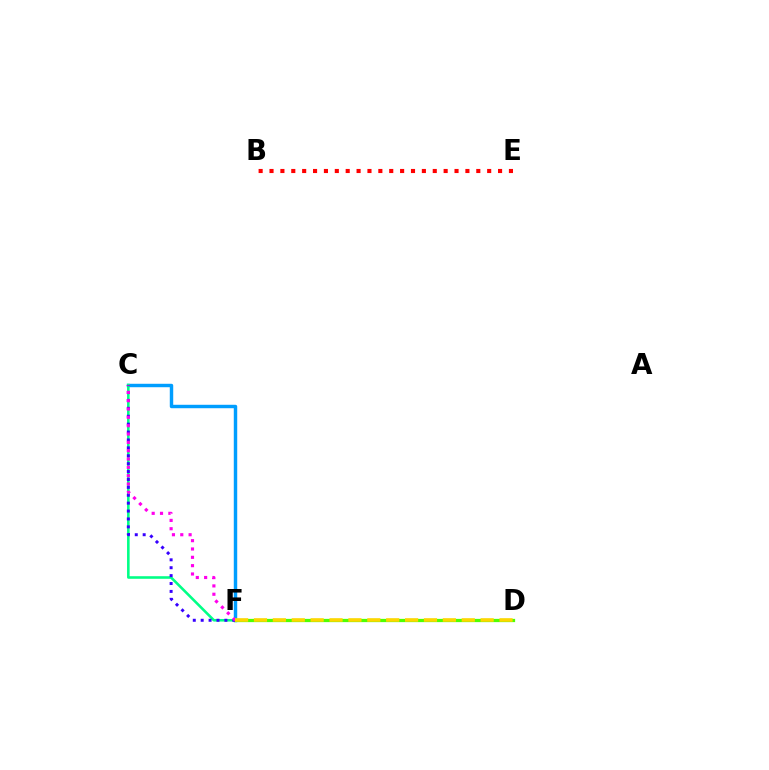{('B', 'E'): [{'color': '#ff0000', 'line_style': 'dotted', 'thickness': 2.96}], ('C', 'F'): [{'color': '#009eff', 'line_style': 'solid', 'thickness': 2.48}, {'color': '#00ff86', 'line_style': 'solid', 'thickness': 1.86}, {'color': '#3700ff', 'line_style': 'dotted', 'thickness': 2.15}, {'color': '#ff00ed', 'line_style': 'dotted', 'thickness': 2.26}], ('D', 'F'): [{'color': '#4fff00', 'line_style': 'solid', 'thickness': 2.34}, {'color': '#ffd500', 'line_style': 'dashed', 'thickness': 2.57}]}